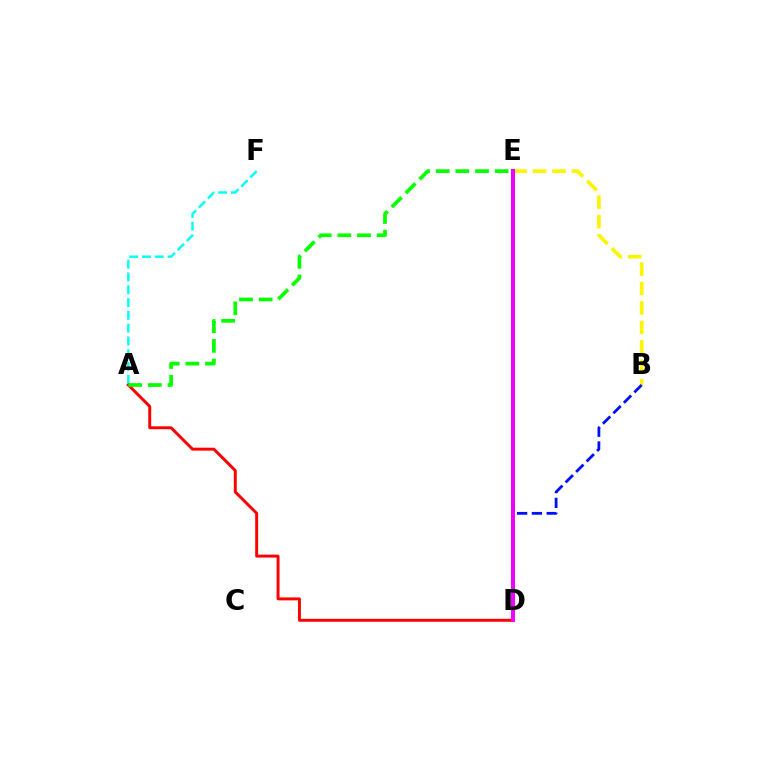{('A', 'F'): [{'color': '#00fff6', 'line_style': 'dashed', 'thickness': 1.74}], ('B', 'E'): [{'color': '#fcf500', 'line_style': 'dashed', 'thickness': 2.64}], ('B', 'D'): [{'color': '#0010ff', 'line_style': 'dashed', 'thickness': 2.01}], ('A', 'D'): [{'color': '#ff0000', 'line_style': 'solid', 'thickness': 2.12}], ('D', 'E'): [{'color': '#ee00ff', 'line_style': 'solid', 'thickness': 2.92}], ('A', 'E'): [{'color': '#08ff00', 'line_style': 'dashed', 'thickness': 2.67}]}